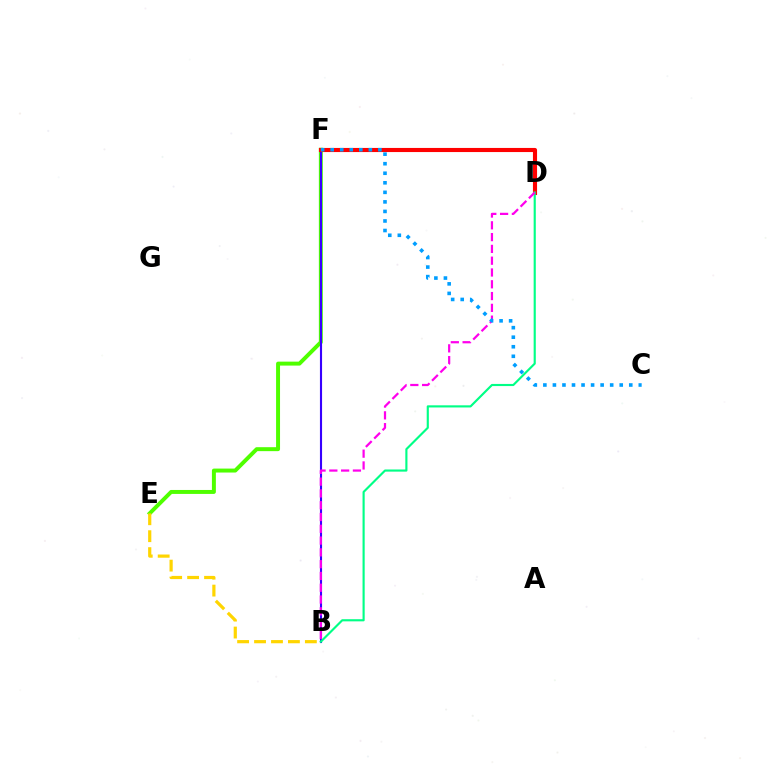{('E', 'F'): [{'color': '#4fff00', 'line_style': 'solid', 'thickness': 2.85}], ('B', 'F'): [{'color': '#3700ff', 'line_style': 'solid', 'thickness': 1.53}], ('B', 'E'): [{'color': '#ffd500', 'line_style': 'dashed', 'thickness': 2.3}], ('D', 'F'): [{'color': '#ff0000', 'line_style': 'solid', 'thickness': 2.96}], ('B', 'D'): [{'color': '#00ff86', 'line_style': 'solid', 'thickness': 1.54}, {'color': '#ff00ed', 'line_style': 'dashed', 'thickness': 1.6}], ('C', 'F'): [{'color': '#009eff', 'line_style': 'dotted', 'thickness': 2.59}]}